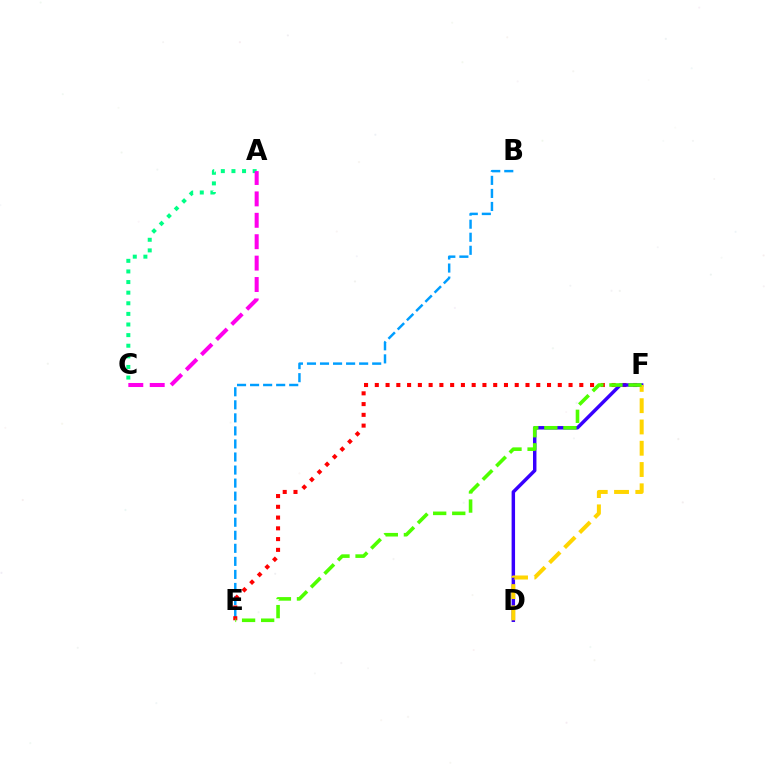{('A', 'C'): [{'color': '#00ff86', 'line_style': 'dotted', 'thickness': 2.88}, {'color': '#ff00ed', 'line_style': 'dashed', 'thickness': 2.91}], ('B', 'E'): [{'color': '#009eff', 'line_style': 'dashed', 'thickness': 1.77}], ('E', 'F'): [{'color': '#ff0000', 'line_style': 'dotted', 'thickness': 2.92}, {'color': '#4fff00', 'line_style': 'dashed', 'thickness': 2.59}], ('D', 'F'): [{'color': '#3700ff', 'line_style': 'solid', 'thickness': 2.49}, {'color': '#ffd500', 'line_style': 'dashed', 'thickness': 2.89}]}